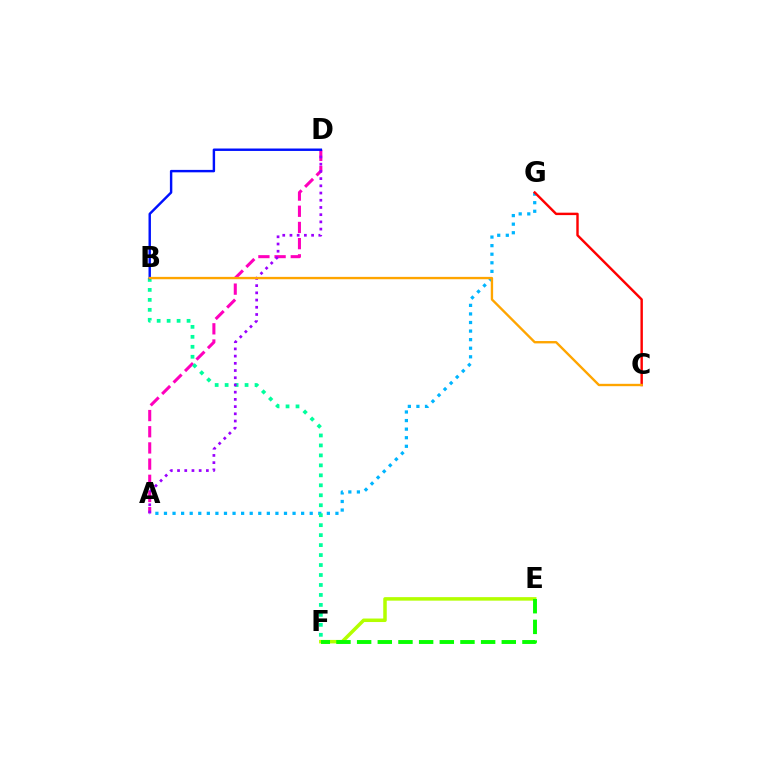{('E', 'F'): [{'color': '#b3ff00', 'line_style': 'solid', 'thickness': 2.53}, {'color': '#08ff00', 'line_style': 'dashed', 'thickness': 2.81}], ('A', 'D'): [{'color': '#ff00bd', 'line_style': 'dashed', 'thickness': 2.2}, {'color': '#9b00ff', 'line_style': 'dotted', 'thickness': 1.96}], ('A', 'G'): [{'color': '#00b5ff', 'line_style': 'dotted', 'thickness': 2.33}], ('C', 'G'): [{'color': '#ff0000', 'line_style': 'solid', 'thickness': 1.75}], ('B', 'F'): [{'color': '#00ff9d', 'line_style': 'dotted', 'thickness': 2.71}], ('B', 'D'): [{'color': '#0010ff', 'line_style': 'solid', 'thickness': 1.75}], ('B', 'C'): [{'color': '#ffa500', 'line_style': 'solid', 'thickness': 1.7}]}